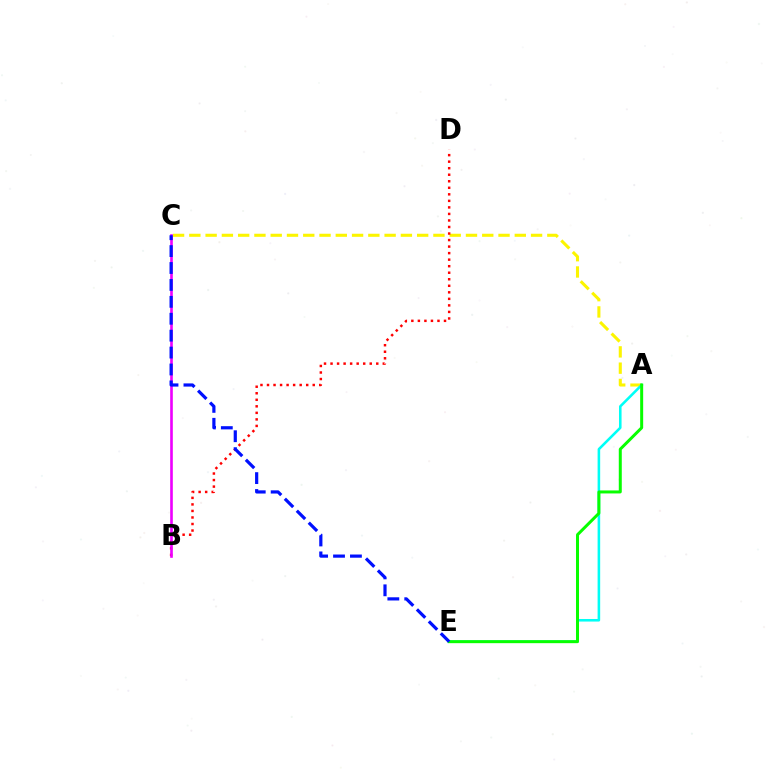{('A', 'C'): [{'color': '#fcf500', 'line_style': 'dashed', 'thickness': 2.21}], ('A', 'E'): [{'color': '#00fff6', 'line_style': 'solid', 'thickness': 1.85}, {'color': '#08ff00', 'line_style': 'solid', 'thickness': 2.16}], ('B', 'D'): [{'color': '#ff0000', 'line_style': 'dotted', 'thickness': 1.77}], ('B', 'C'): [{'color': '#ee00ff', 'line_style': 'solid', 'thickness': 1.9}], ('C', 'E'): [{'color': '#0010ff', 'line_style': 'dashed', 'thickness': 2.3}]}